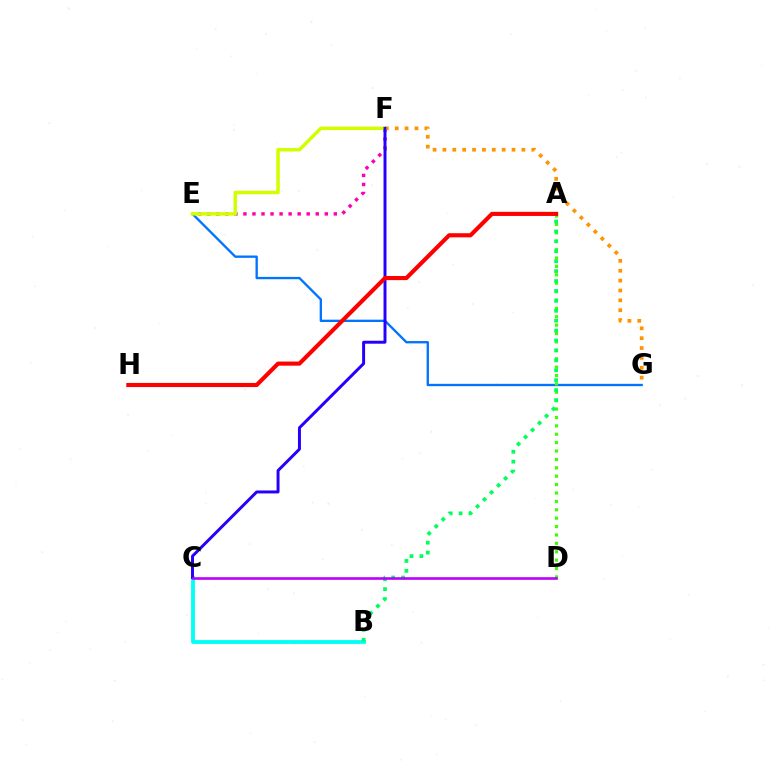{('B', 'C'): [{'color': '#00fff6', 'line_style': 'solid', 'thickness': 2.74}], ('E', 'F'): [{'color': '#ff00ac', 'line_style': 'dotted', 'thickness': 2.46}, {'color': '#d1ff00', 'line_style': 'solid', 'thickness': 2.51}], ('E', 'G'): [{'color': '#0074ff', 'line_style': 'solid', 'thickness': 1.69}], ('A', 'D'): [{'color': '#3dff00', 'line_style': 'dotted', 'thickness': 2.28}], ('F', 'G'): [{'color': '#ff9400', 'line_style': 'dotted', 'thickness': 2.68}], ('C', 'F'): [{'color': '#2500ff', 'line_style': 'solid', 'thickness': 2.13}], ('A', 'B'): [{'color': '#00ff5c', 'line_style': 'dotted', 'thickness': 2.69}], ('A', 'H'): [{'color': '#ff0000', 'line_style': 'solid', 'thickness': 2.96}], ('C', 'D'): [{'color': '#b900ff', 'line_style': 'solid', 'thickness': 1.88}]}